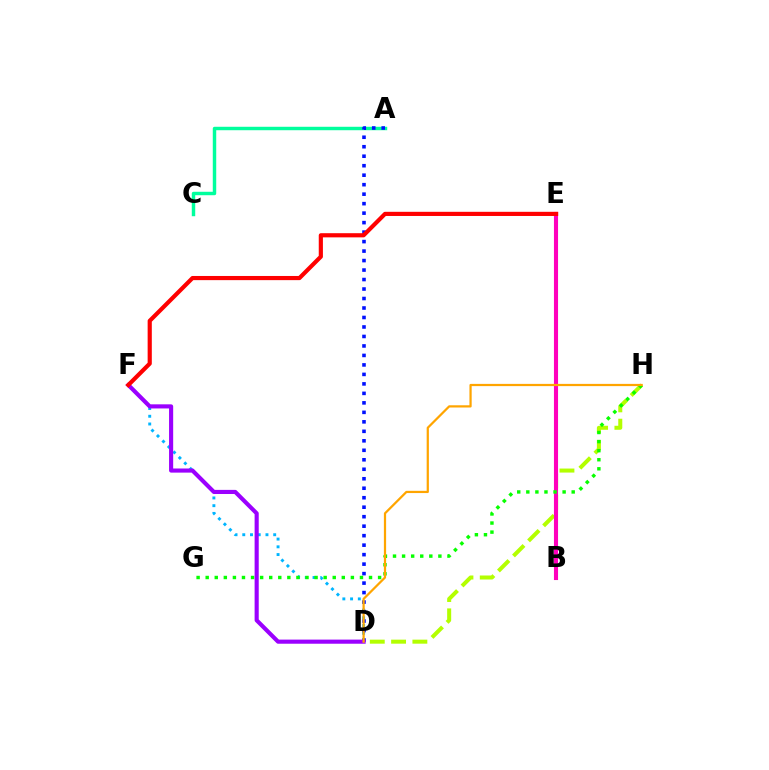{('A', 'C'): [{'color': '#00ff9d', 'line_style': 'solid', 'thickness': 2.48}], ('D', 'F'): [{'color': '#00b5ff', 'line_style': 'dotted', 'thickness': 2.1}, {'color': '#9b00ff', 'line_style': 'solid', 'thickness': 2.97}], ('A', 'D'): [{'color': '#0010ff', 'line_style': 'dotted', 'thickness': 2.58}], ('D', 'H'): [{'color': '#b3ff00', 'line_style': 'dashed', 'thickness': 2.89}, {'color': '#ffa500', 'line_style': 'solid', 'thickness': 1.61}], ('B', 'E'): [{'color': '#ff00bd', 'line_style': 'solid', 'thickness': 2.95}], ('G', 'H'): [{'color': '#08ff00', 'line_style': 'dotted', 'thickness': 2.47}], ('E', 'F'): [{'color': '#ff0000', 'line_style': 'solid', 'thickness': 3.0}]}